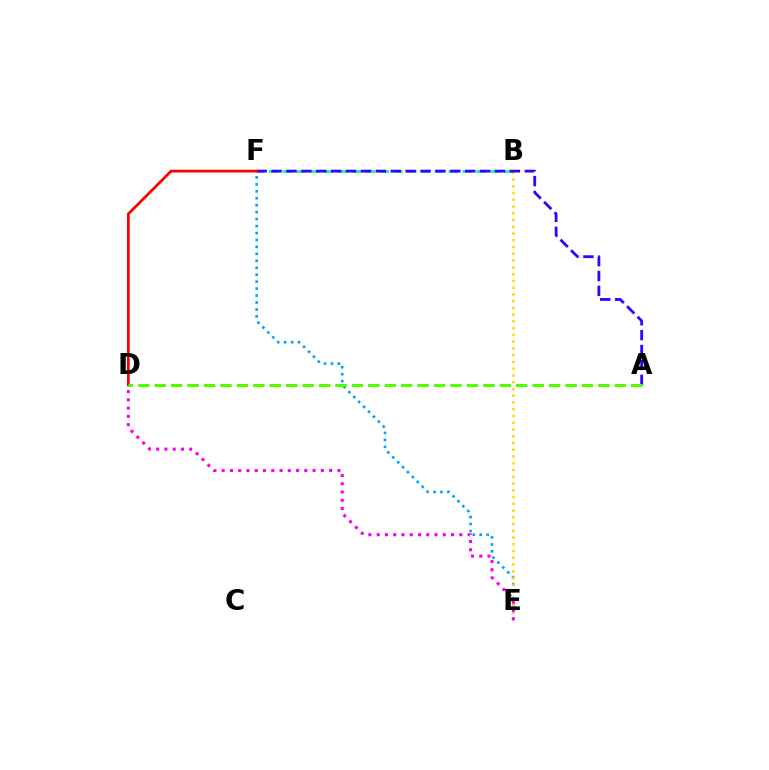{('B', 'F'): [{'color': '#00ff86', 'line_style': 'dashed', 'thickness': 1.88}], ('E', 'F'): [{'color': '#009eff', 'line_style': 'dotted', 'thickness': 1.89}], ('B', 'E'): [{'color': '#ffd500', 'line_style': 'dotted', 'thickness': 1.84}], ('A', 'F'): [{'color': '#3700ff', 'line_style': 'dashed', 'thickness': 2.02}], ('D', 'F'): [{'color': '#ff0000', 'line_style': 'solid', 'thickness': 1.99}], ('A', 'D'): [{'color': '#4fff00', 'line_style': 'dashed', 'thickness': 2.23}], ('D', 'E'): [{'color': '#ff00ed', 'line_style': 'dotted', 'thickness': 2.25}]}